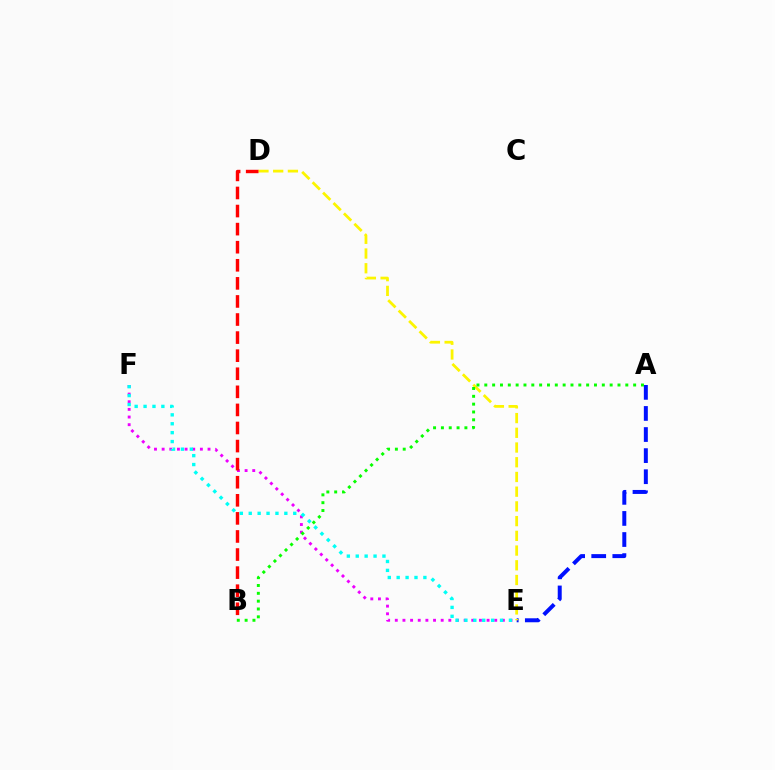{('E', 'F'): [{'color': '#ee00ff', 'line_style': 'dotted', 'thickness': 2.08}, {'color': '#00fff6', 'line_style': 'dotted', 'thickness': 2.42}], ('A', 'E'): [{'color': '#0010ff', 'line_style': 'dashed', 'thickness': 2.86}], ('D', 'E'): [{'color': '#fcf500', 'line_style': 'dashed', 'thickness': 2.0}], ('B', 'D'): [{'color': '#ff0000', 'line_style': 'dashed', 'thickness': 2.46}], ('A', 'B'): [{'color': '#08ff00', 'line_style': 'dotted', 'thickness': 2.13}]}